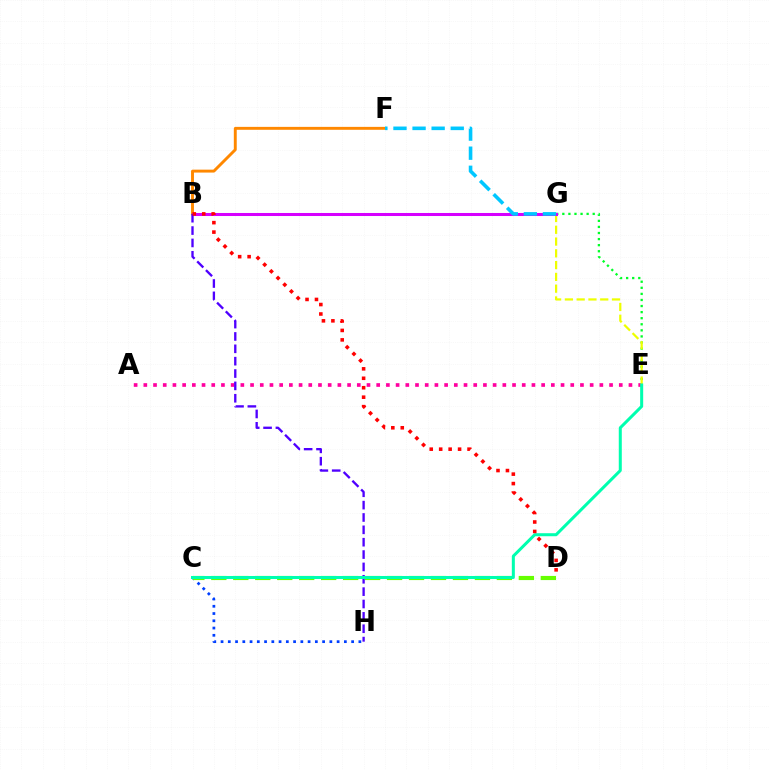{('B', 'F'): [{'color': '#ff8800', 'line_style': 'solid', 'thickness': 2.1}], ('E', 'G'): [{'color': '#00ff27', 'line_style': 'dotted', 'thickness': 1.65}, {'color': '#eeff00', 'line_style': 'dashed', 'thickness': 1.6}], ('C', 'H'): [{'color': '#003fff', 'line_style': 'dotted', 'thickness': 1.97}], ('A', 'E'): [{'color': '#ff00a0', 'line_style': 'dotted', 'thickness': 2.64}], ('C', 'D'): [{'color': '#66ff00', 'line_style': 'dashed', 'thickness': 2.98}], ('B', 'G'): [{'color': '#d600ff', 'line_style': 'solid', 'thickness': 2.18}], ('F', 'G'): [{'color': '#00c7ff', 'line_style': 'dashed', 'thickness': 2.59}], ('B', 'H'): [{'color': '#4f00ff', 'line_style': 'dashed', 'thickness': 1.68}], ('C', 'E'): [{'color': '#00ffaf', 'line_style': 'solid', 'thickness': 2.17}], ('B', 'D'): [{'color': '#ff0000', 'line_style': 'dotted', 'thickness': 2.57}]}